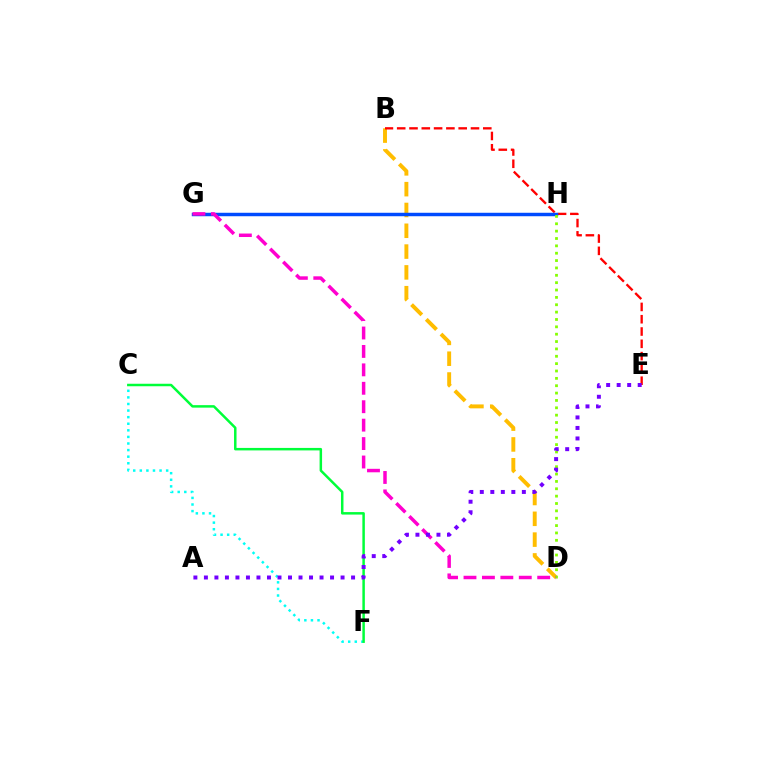{('B', 'D'): [{'color': '#ffbd00', 'line_style': 'dashed', 'thickness': 2.83}], ('C', 'F'): [{'color': '#00fff6', 'line_style': 'dotted', 'thickness': 1.79}, {'color': '#00ff39', 'line_style': 'solid', 'thickness': 1.79}], ('B', 'E'): [{'color': '#ff0000', 'line_style': 'dashed', 'thickness': 1.67}], ('G', 'H'): [{'color': '#004bff', 'line_style': 'solid', 'thickness': 2.49}], ('D', 'H'): [{'color': '#84ff00', 'line_style': 'dotted', 'thickness': 2.0}], ('D', 'G'): [{'color': '#ff00cf', 'line_style': 'dashed', 'thickness': 2.5}], ('A', 'E'): [{'color': '#7200ff', 'line_style': 'dotted', 'thickness': 2.86}]}